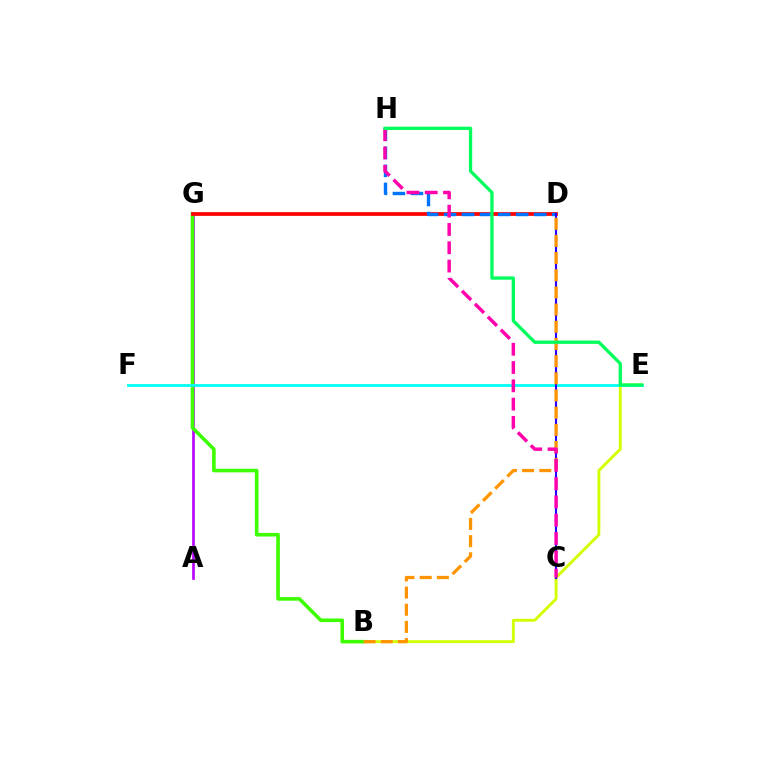{('A', 'G'): [{'color': '#b900ff', 'line_style': 'solid', 'thickness': 1.91}], ('B', 'E'): [{'color': '#d1ff00', 'line_style': 'solid', 'thickness': 2.08}], ('B', 'G'): [{'color': '#3dff00', 'line_style': 'solid', 'thickness': 2.58}], ('D', 'G'): [{'color': '#ff0000', 'line_style': 'solid', 'thickness': 2.69}], ('E', 'F'): [{'color': '#00fff6', 'line_style': 'solid', 'thickness': 1.99}], ('D', 'H'): [{'color': '#0074ff', 'line_style': 'dashed', 'thickness': 2.45}], ('C', 'D'): [{'color': '#2500ff', 'line_style': 'solid', 'thickness': 1.53}], ('B', 'D'): [{'color': '#ff9400', 'line_style': 'dashed', 'thickness': 2.33}], ('C', 'H'): [{'color': '#ff00ac', 'line_style': 'dashed', 'thickness': 2.49}], ('E', 'H'): [{'color': '#00ff5c', 'line_style': 'solid', 'thickness': 2.37}]}